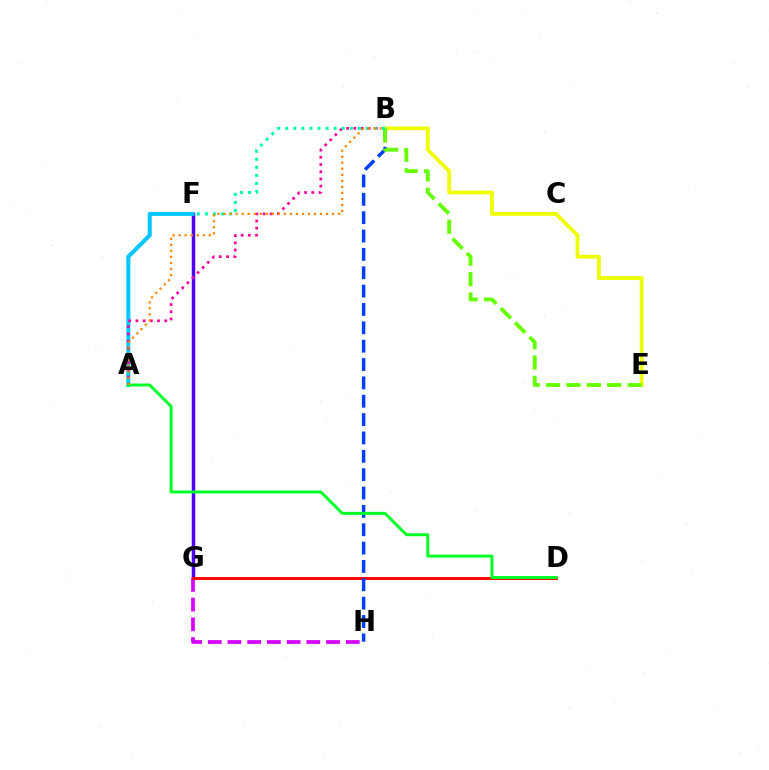{('F', 'G'): [{'color': '#4f00ff', 'line_style': 'solid', 'thickness': 2.52}], ('G', 'H'): [{'color': '#d600ff', 'line_style': 'dashed', 'thickness': 2.68}], ('D', 'G'): [{'color': '#ff0000', 'line_style': 'solid', 'thickness': 2.09}], ('A', 'F'): [{'color': '#00c7ff', 'line_style': 'solid', 'thickness': 2.91}], ('A', 'B'): [{'color': '#ff00a0', 'line_style': 'dotted', 'thickness': 1.96}, {'color': '#ff8800', 'line_style': 'dotted', 'thickness': 1.64}], ('B', 'H'): [{'color': '#003fff', 'line_style': 'dashed', 'thickness': 2.49}], ('B', 'E'): [{'color': '#eeff00', 'line_style': 'solid', 'thickness': 2.72}, {'color': '#66ff00', 'line_style': 'dashed', 'thickness': 2.77}], ('A', 'D'): [{'color': '#00ff27', 'line_style': 'solid', 'thickness': 2.13}], ('B', 'F'): [{'color': '#00ffaf', 'line_style': 'dotted', 'thickness': 2.19}]}